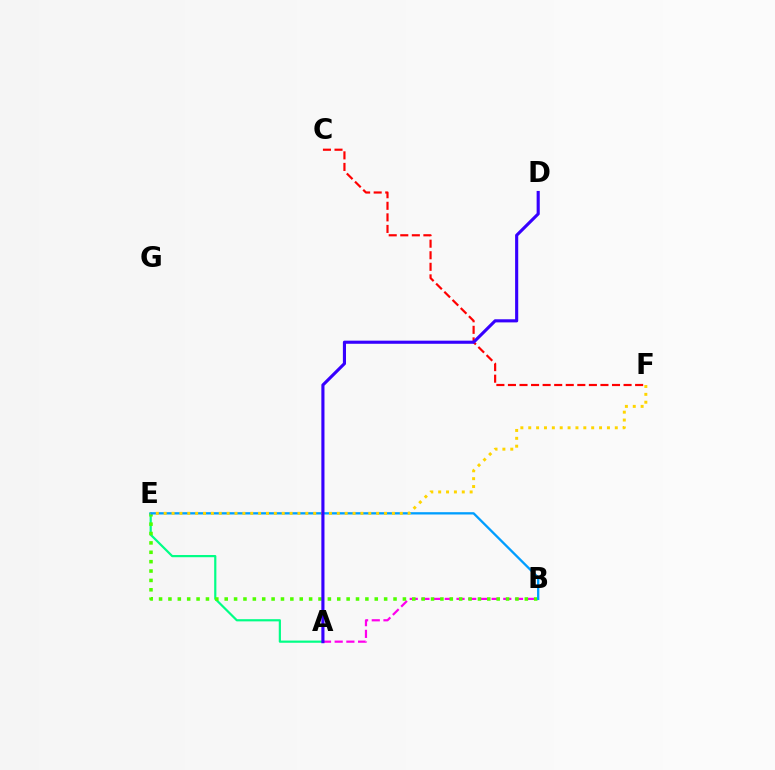{('C', 'F'): [{'color': '#ff0000', 'line_style': 'dashed', 'thickness': 1.57}], ('A', 'B'): [{'color': '#ff00ed', 'line_style': 'dashed', 'thickness': 1.59}], ('A', 'E'): [{'color': '#00ff86', 'line_style': 'solid', 'thickness': 1.58}], ('B', 'E'): [{'color': '#4fff00', 'line_style': 'dotted', 'thickness': 2.55}, {'color': '#009eff', 'line_style': 'solid', 'thickness': 1.66}], ('E', 'F'): [{'color': '#ffd500', 'line_style': 'dotted', 'thickness': 2.14}], ('A', 'D'): [{'color': '#3700ff', 'line_style': 'solid', 'thickness': 2.25}]}